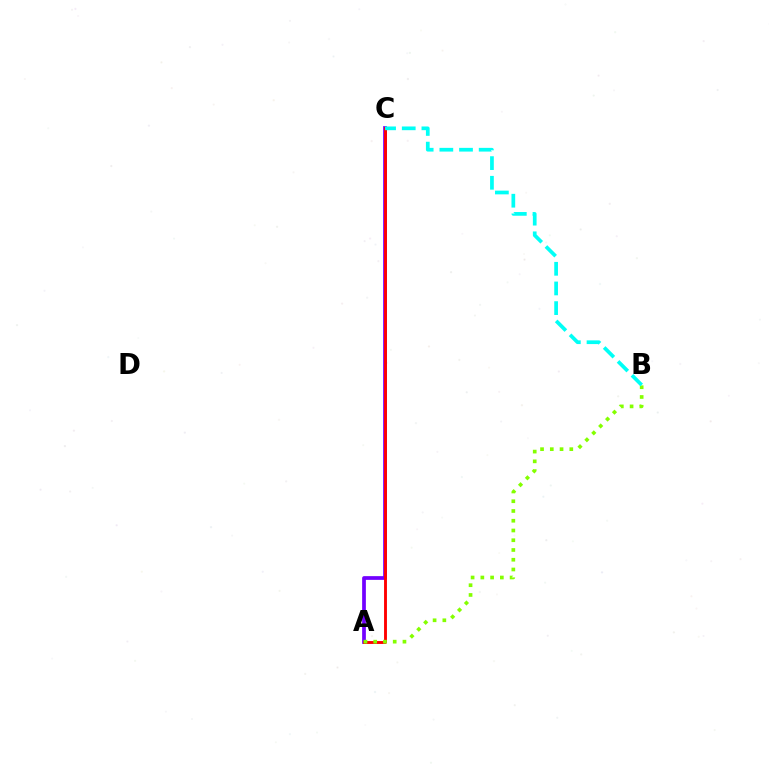{('A', 'C'): [{'color': '#7200ff', 'line_style': 'solid', 'thickness': 2.69}, {'color': '#ff0000', 'line_style': 'solid', 'thickness': 2.07}], ('A', 'B'): [{'color': '#84ff00', 'line_style': 'dotted', 'thickness': 2.65}], ('B', 'C'): [{'color': '#00fff6', 'line_style': 'dashed', 'thickness': 2.67}]}